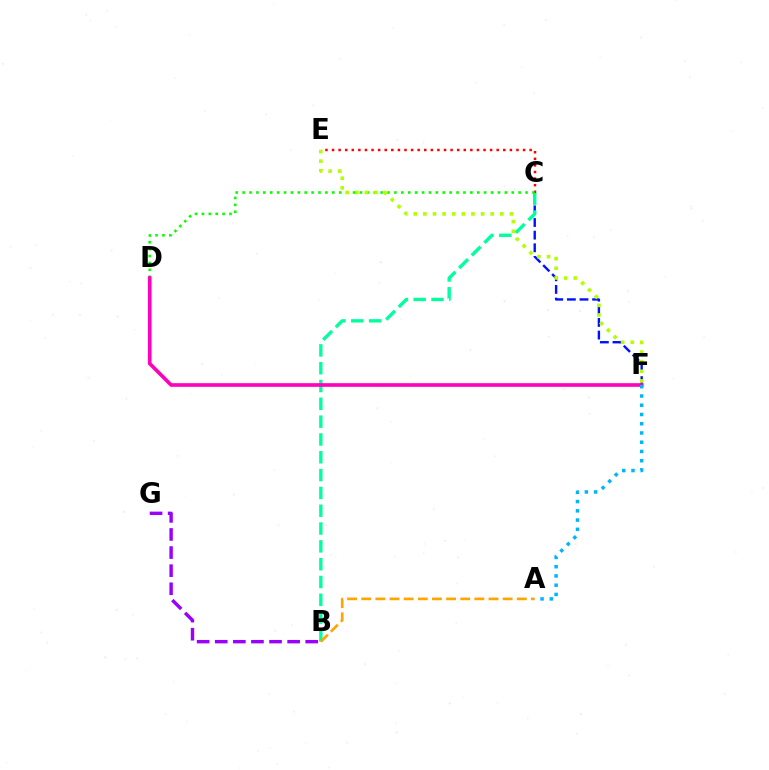{('C', 'F'): [{'color': '#0010ff', 'line_style': 'dashed', 'thickness': 1.72}], ('B', 'C'): [{'color': '#00ff9d', 'line_style': 'dashed', 'thickness': 2.42}], ('C', 'E'): [{'color': '#ff0000', 'line_style': 'dotted', 'thickness': 1.79}], ('B', 'G'): [{'color': '#9b00ff', 'line_style': 'dashed', 'thickness': 2.46}], ('C', 'D'): [{'color': '#08ff00', 'line_style': 'dotted', 'thickness': 1.87}], ('E', 'F'): [{'color': '#b3ff00', 'line_style': 'dotted', 'thickness': 2.61}], ('D', 'F'): [{'color': '#ff00bd', 'line_style': 'solid', 'thickness': 2.64}], ('A', 'F'): [{'color': '#00b5ff', 'line_style': 'dotted', 'thickness': 2.51}], ('A', 'B'): [{'color': '#ffa500', 'line_style': 'dashed', 'thickness': 1.92}]}